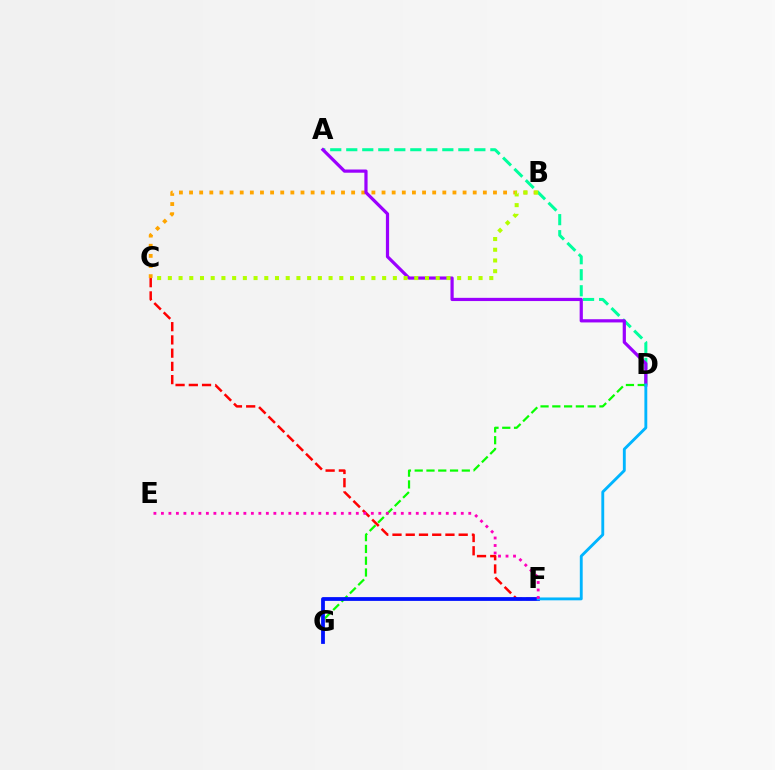{('A', 'D'): [{'color': '#00ff9d', 'line_style': 'dashed', 'thickness': 2.18}, {'color': '#9b00ff', 'line_style': 'solid', 'thickness': 2.31}], ('B', 'C'): [{'color': '#ffa500', 'line_style': 'dotted', 'thickness': 2.75}, {'color': '#b3ff00', 'line_style': 'dotted', 'thickness': 2.91}], ('D', 'G'): [{'color': '#08ff00', 'line_style': 'dashed', 'thickness': 1.6}], ('C', 'F'): [{'color': '#ff0000', 'line_style': 'dashed', 'thickness': 1.8}], ('F', 'G'): [{'color': '#0010ff', 'line_style': 'solid', 'thickness': 2.72}], ('D', 'F'): [{'color': '#00b5ff', 'line_style': 'solid', 'thickness': 2.07}], ('E', 'F'): [{'color': '#ff00bd', 'line_style': 'dotted', 'thickness': 2.04}]}